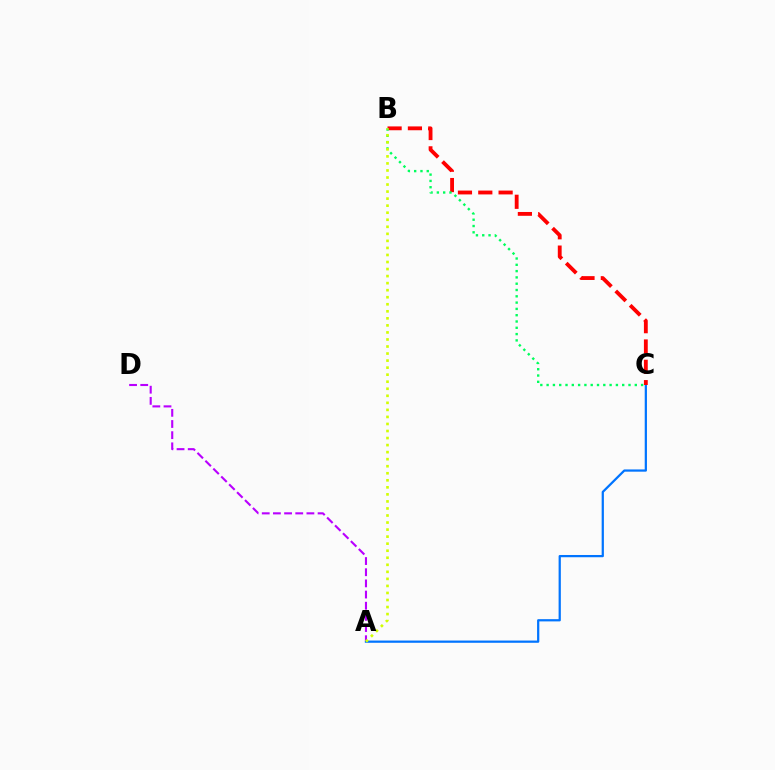{('A', 'D'): [{'color': '#b900ff', 'line_style': 'dashed', 'thickness': 1.52}], ('A', 'C'): [{'color': '#0074ff', 'line_style': 'solid', 'thickness': 1.61}], ('B', 'C'): [{'color': '#ff0000', 'line_style': 'dashed', 'thickness': 2.76}, {'color': '#00ff5c', 'line_style': 'dotted', 'thickness': 1.71}], ('A', 'B'): [{'color': '#d1ff00', 'line_style': 'dotted', 'thickness': 1.91}]}